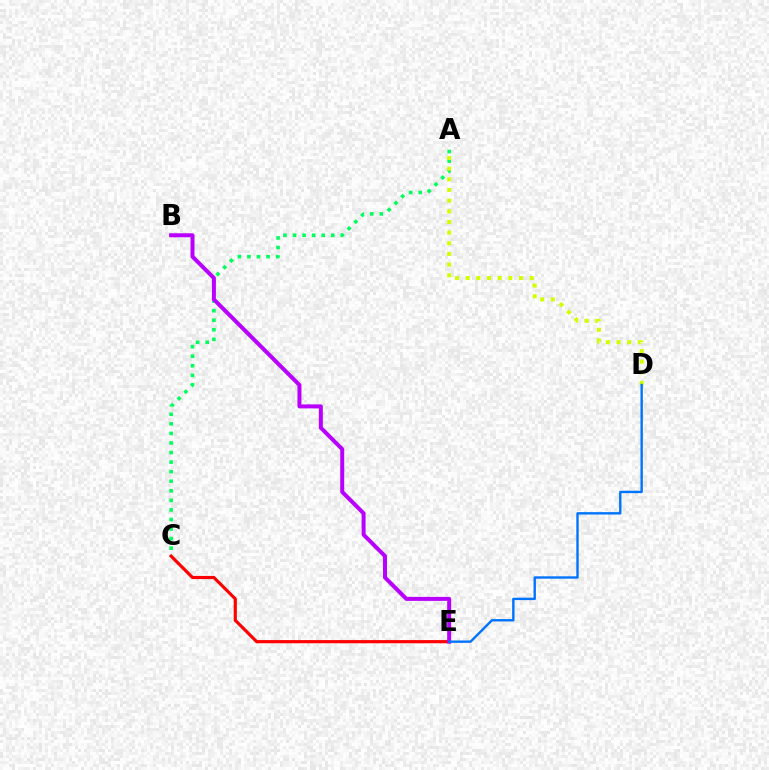{('A', 'C'): [{'color': '#00ff5c', 'line_style': 'dotted', 'thickness': 2.6}], ('A', 'D'): [{'color': '#d1ff00', 'line_style': 'dotted', 'thickness': 2.9}], ('C', 'E'): [{'color': '#ff0000', 'line_style': 'solid', 'thickness': 2.28}], ('B', 'E'): [{'color': '#b900ff', 'line_style': 'solid', 'thickness': 2.88}], ('D', 'E'): [{'color': '#0074ff', 'line_style': 'solid', 'thickness': 1.72}]}